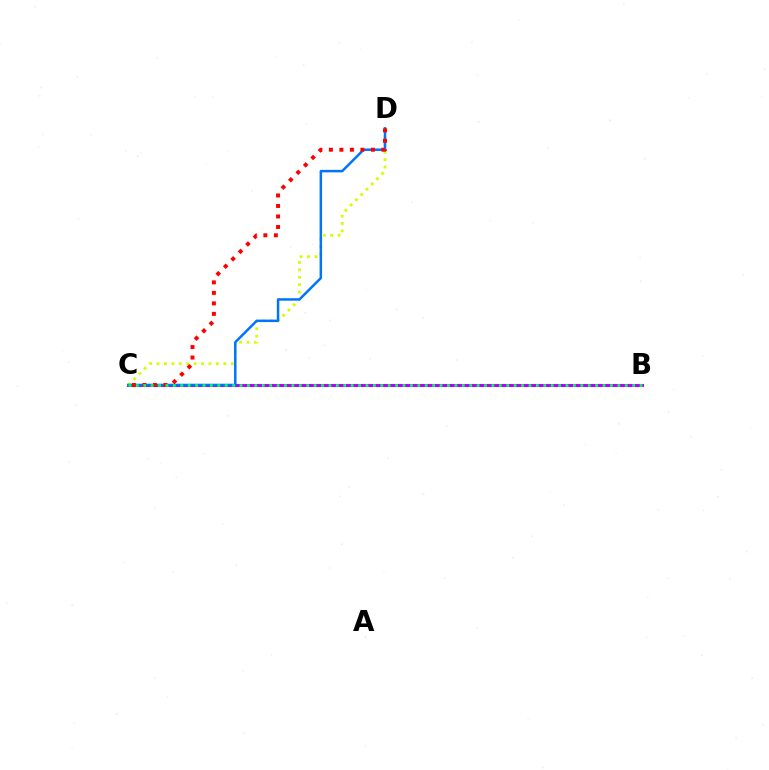{('B', 'C'): [{'color': '#b900ff', 'line_style': 'solid', 'thickness': 2.21}, {'color': '#00ff5c', 'line_style': 'dotted', 'thickness': 2.01}], ('C', 'D'): [{'color': '#d1ff00', 'line_style': 'dotted', 'thickness': 2.02}, {'color': '#0074ff', 'line_style': 'solid', 'thickness': 1.79}, {'color': '#ff0000', 'line_style': 'dotted', 'thickness': 2.85}]}